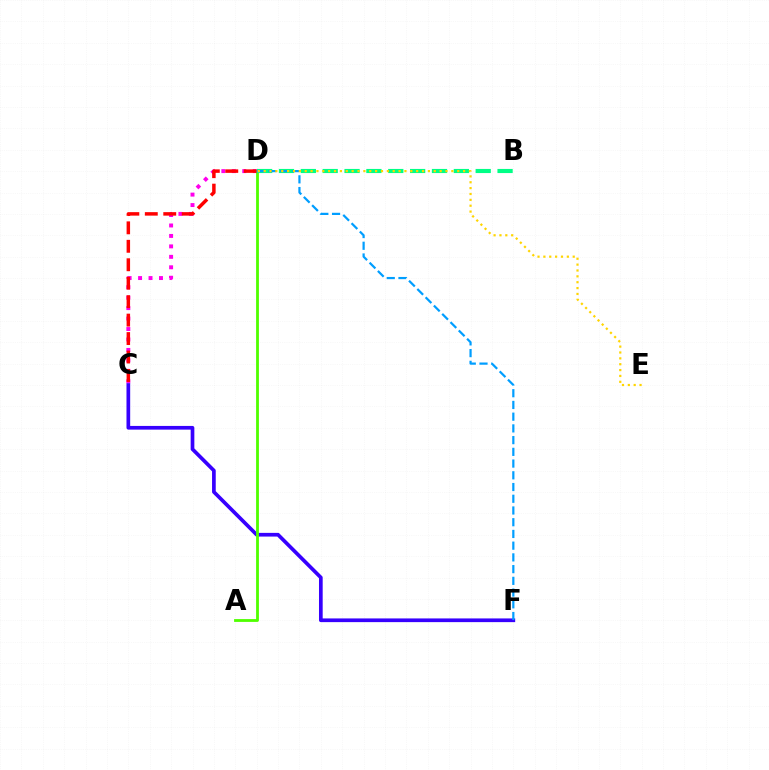{('C', 'D'): [{'color': '#ff00ed', 'line_style': 'dotted', 'thickness': 2.84}, {'color': '#ff0000', 'line_style': 'dashed', 'thickness': 2.51}], ('C', 'F'): [{'color': '#3700ff', 'line_style': 'solid', 'thickness': 2.66}], ('A', 'D'): [{'color': '#4fff00', 'line_style': 'solid', 'thickness': 2.03}], ('B', 'D'): [{'color': '#00ff86', 'line_style': 'dashed', 'thickness': 2.97}], ('D', 'F'): [{'color': '#009eff', 'line_style': 'dashed', 'thickness': 1.59}], ('D', 'E'): [{'color': '#ffd500', 'line_style': 'dotted', 'thickness': 1.59}]}